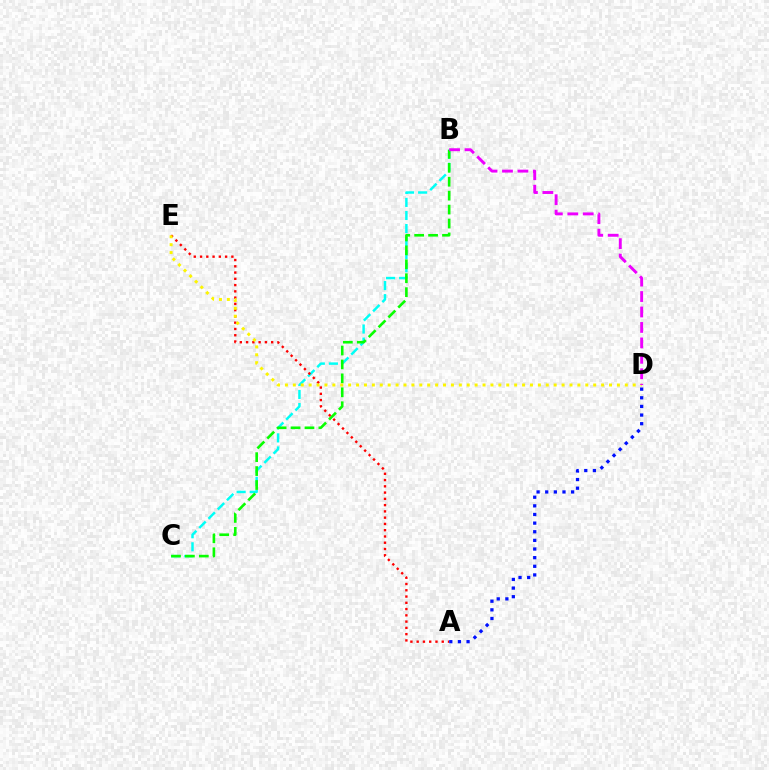{('B', 'C'): [{'color': '#00fff6', 'line_style': 'dashed', 'thickness': 1.78}, {'color': '#08ff00', 'line_style': 'dashed', 'thickness': 1.89}], ('A', 'E'): [{'color': '#ff0000', 'line_style': 'dotted', 'thickness': 1.7}], ('D', 'E'): [{'color': '#fcf500', 'line_style': 'dotted', 'thickness': 2.15}], ('B', 'D'): [{'color': '#ee00ff', 'line_style': 'dashed', 'thickness': 2.1}], ('A', 'D'): [{'color': '#0010ff', 'line_style': 'dotted', 'thickness': 2.35}]}